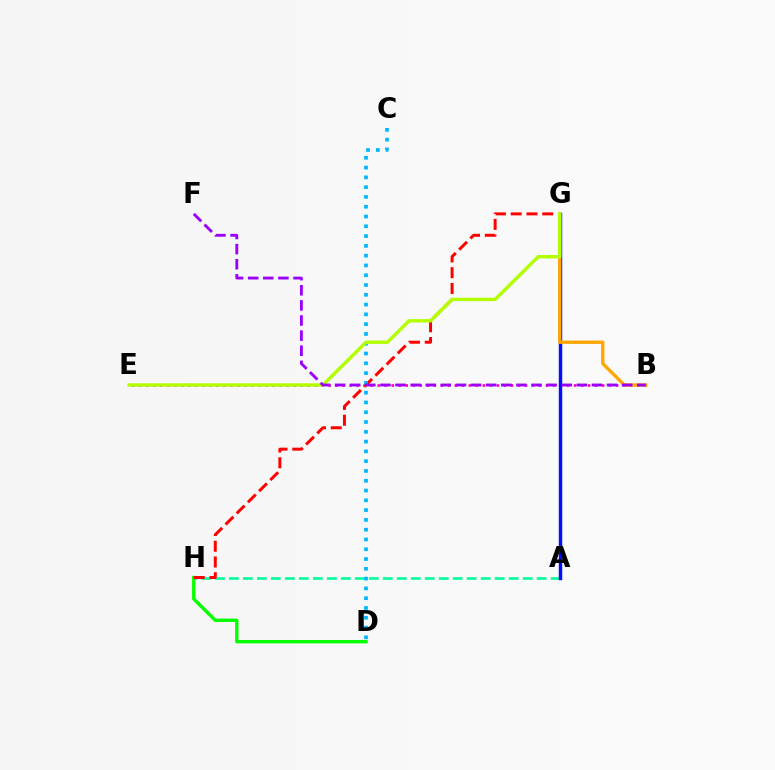{('B', 'E'): [{'color': '#ff00bd', 'line_style': 'dotted', 'thickness': 1.91}], ('D', 'H'): [{'color': '#08ff00', 'line_style': 'solid', 'thickness': 2.43}], ('A', 'H'): [{'color': '#00ff9d', 'line_style': 'dashed', 'thickness': 1.9}], ('G', 'H'): [{'color': '#ff0000', 'line_style': 'dashed', 'thickness': 2.14}], ('A', 'G'): [{'color': '#0010ff', 'line_style': 'solid', 'thickness': 2.47}], ('B', 'G'): [{'color': '#ffa500', 'line_style': 'solid', 'thickness': 2.4}], ('C', 'D'): [{'color': '#00b5ff', 'line_style': 'dotted', 'thickness': 2.66}], ('E', 'G'): [{'color': '#b3ff00', 'line_style': 'solid', 'thickness': 2.46}], ('B', 'F'): [{'color': '#9b00ff', 'line_style': 'dashed', 'thickness': 2.05}]}